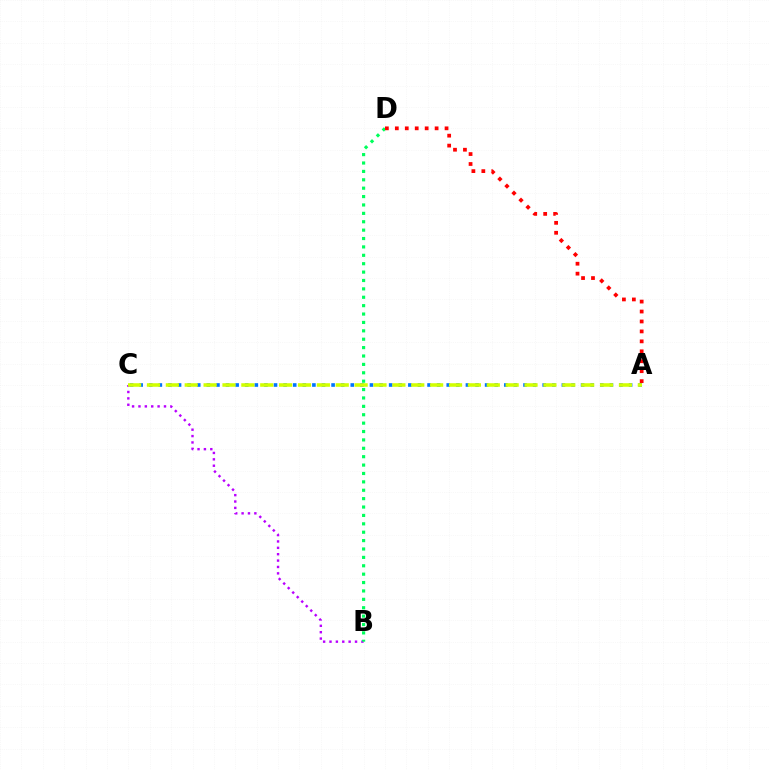{('B', 'C'): [{'color': '#b900ff', 'line_style': 'dotted', 'thickness': 1.73}], ('A', 'C'): [{'color': '#0074ff', 'line_style': 'dotted', 'thickness': 2.61}, {'color': '#d1ff00', 'line_style': 'dashed', 'thickness': 2.56}], ('B', 'D'): [{'color': '#00ff5c', 'line_style': 'dotted', 'thickness': 2.28}], ('A', 'D'): [{'color': '#ff0000', 'line_style': 'dotted', 'thickness': 2.7}]}